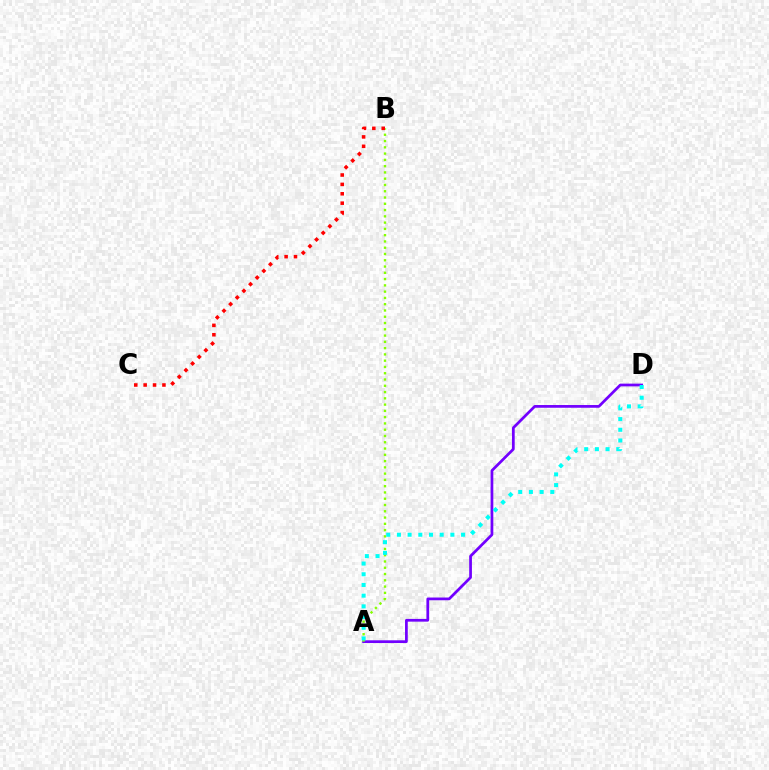{('A', 'D'): [{'color': '#7200ff', 'line_style': 'solid', 'thickness': 1.97}, {'color': '#00fff6', 'line_style': 'dotted', 'thickness': 2.91}], ('A', 'B'): [{'color': '#84ff00', 'line_style': 'dotted', 'thickness': 1.7}], ('B', 'C'): [{'color': '#ff0000', 'line_style': 'dotted', 'thickness': 2.55}]}